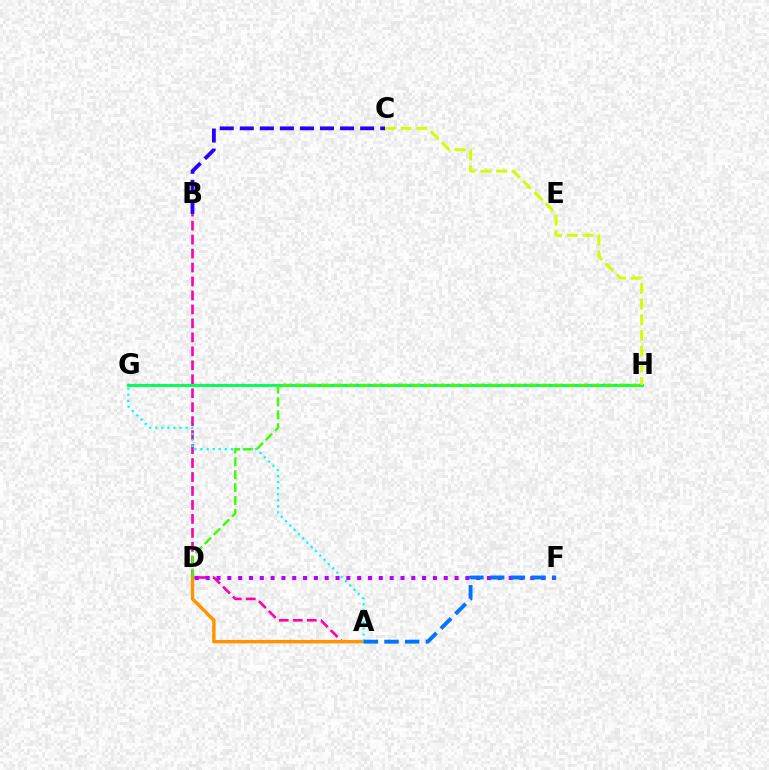{('A', 'B'): [{'color': '#ff00ac', 'line_style': 'dashed', 'thickness': 1.9}], ('A', 'D'): [{'color': '#ff9400', 'line_style': 'solid', 'thickness': 2.46}], ('B', 'C'): [{'color': '#2500ff', 'line_style': 'dashed', 'thickness': 2.72}], ('G', 'H'): [{'color': '#ff0000', 'line_style': 'dotted', 'thickness': 1.63}, {'color': '#00ff5c', 'line_style': 'solid', 'thickness': 2.1}], ('A', 'G'): [{'color': '#00fff6', 'line_style': 'dotted', 'thickness': 1.65}], ('D', 'F'): [{'color': '#b900ff', 'line_style': 'dotted', 'thickness': 2.94}], ('C', 'H'): [{'color': '#d1ff00', 'line_style': 'dashed', 'thickness': 2.13}], ('A', 'F'): [{'color': '#0074ff', 'line_style': 'dashed', 'thickness': 2.81}], ('D', 'H'): [{'color': '#3dff00', 'line_style': 'dashed', 'thickness': 1.75}]}